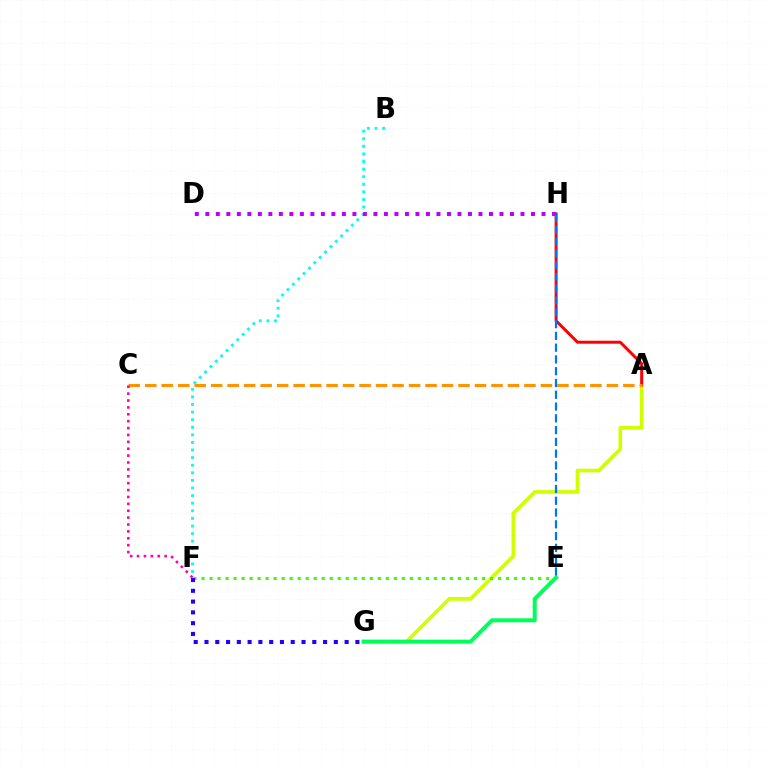{('A', 'G'): [{'color': '#d1ff00', 'line_style': 'solid', 'thickness': 2.64}], ('A', 'H'): [{'color': '#ff0000', 'line_style': 'solid', 'thickness': 2.14}], ('B', 'F'): [{'color': '#00fff6', 'line_style': 'dotted', 'thickness': 2.06}], ('E', 'F'): [{'color': '#3dff00', 'line_style': 'dotted', 'thickness': 2.18}], ('D', 'H'): [{'color': '#b900ff', 'line_style': 'dotted', 'thickness': 2.85}], ('E', 'G'): [{'color': '#00ff5c', 'line_style': 'solid', 'thickness': 2.88}], ('E', 'H'): [{'color': '#0074ff', 'line_style': 'dashed', 'thickness': 1.6}], ('A', 'C'): [{'color': '#ff9400', 'line_style': 'dashed', 'thickness': 2.24}], ('C', 'F'): [{'color': '#ff00ac', 'line_style': 'dotted', 'thickness': 1.87}], ('F', 'G'): [{'color': '#2500ff', 'line_style': 'dotted', 'thickness': 2.93}]}